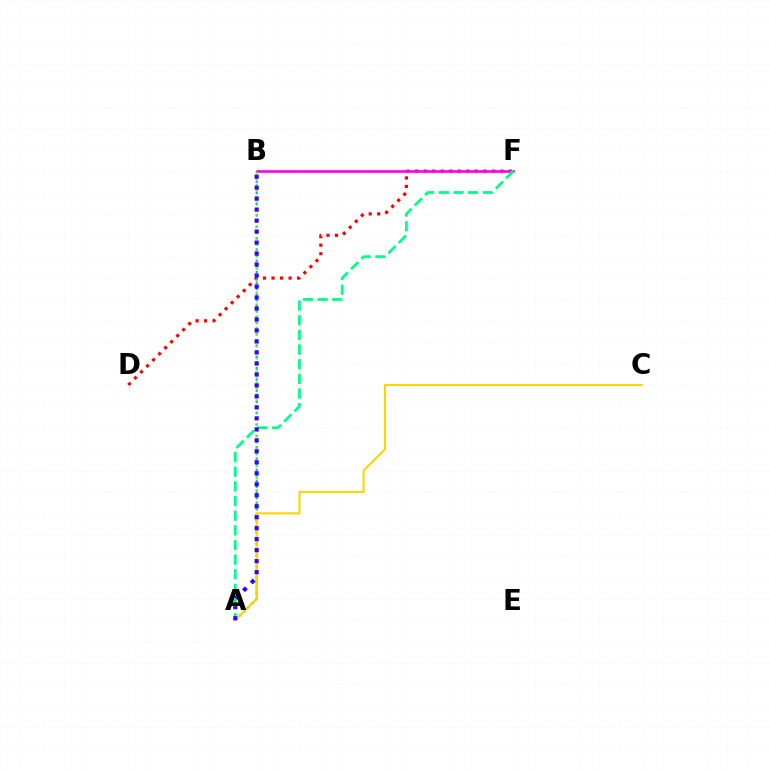{('D', 'F'): [{'color': '#ff0000', 'line_style': 'dotted', 'thickness': 2.31}], ('A', 'B'): [{'color': '#009eff', 'line_style': 'dotted', 'thickness': 1.54}, {'color': '#4fff00', 'line_style': 'dotted', 'thickness': 1.63}, {'color': '#3700ff', 'line_style': 'dotted', 'thickness': 2.98}], ('B', 'F'): [{'color': '#ff00ed', 'line_style': 'solid', 'thickness': 1.91}], ('A', 'F'): [{'color': '#00ff86', 'line_style': 'dashed', 'thickness': 1.99}], ('A', 'C'): [{'color': '#ffd500', 'line_style': 'solid', 'thickness': 1.52}]}